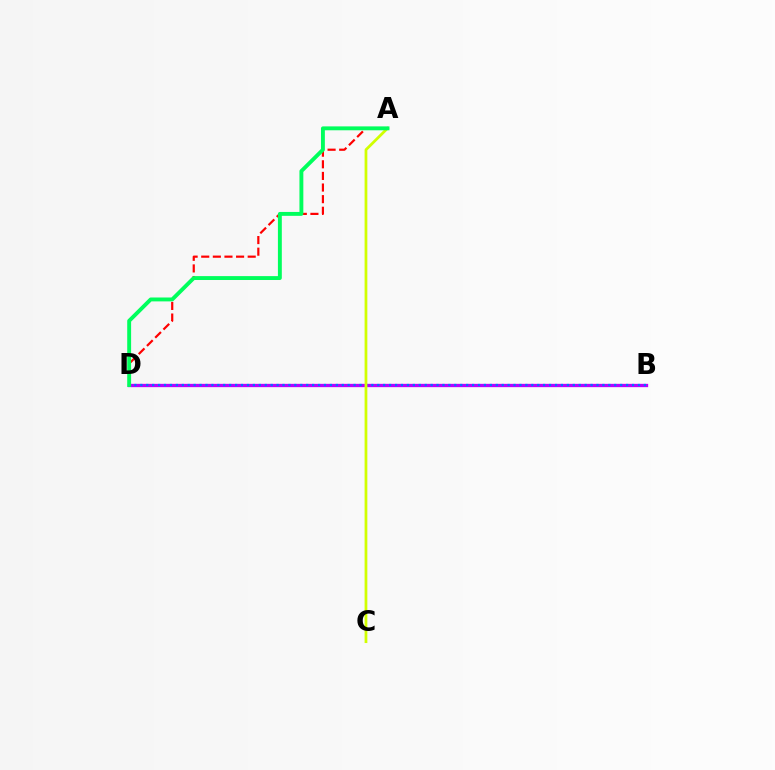{('A', 'D'): [{'color': '#ff0000', 'line_style': 'dashed', 'thickness': 1.58}, {'color': '#00ff5c', 'line_style': 'solid', 'thickness': 2.8}], ('B', 'D'): [{'color': '#b900ff', 'line_style': 'solid', 'thickness': 2.39}, {'color': '#0074ff', 'line_style': 'dotted', 'thickness': 1.61}], ('A', 'C'): [{'color': '#d1ff00', 'line_style': 'solid', 'thickness': 1.98}]}